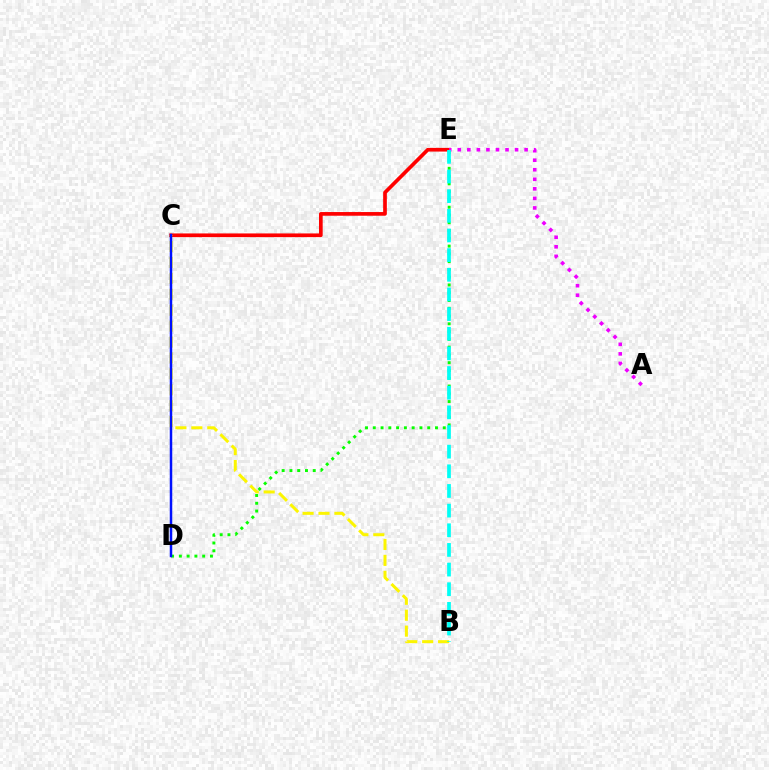{('C', 'E'): [{'color': '#ff0000', 'line_style': 'solid', 'thickness': 2.65}], ('B', 'C'): [{'color': '#fcf500', 'line_style': 'dashed', 'thickness': 2.16}], ('A', 'E'): [{'color': '#ee00ff', 'line_style': 'dotted', 'thickness': 2.59}], ('D', 'E'): [{'color': '#08ff00', 'line_style': 'dotted', 'thickness': 2.11}], ('B', 'E'): [{'color': '#00fff6', 'line_style': 'dashed', 'thickness': 2.67}], ('C', 'D'): [{'color': '#0010ff', 'line_style': 'solid', 'thickness': 1.79}]}